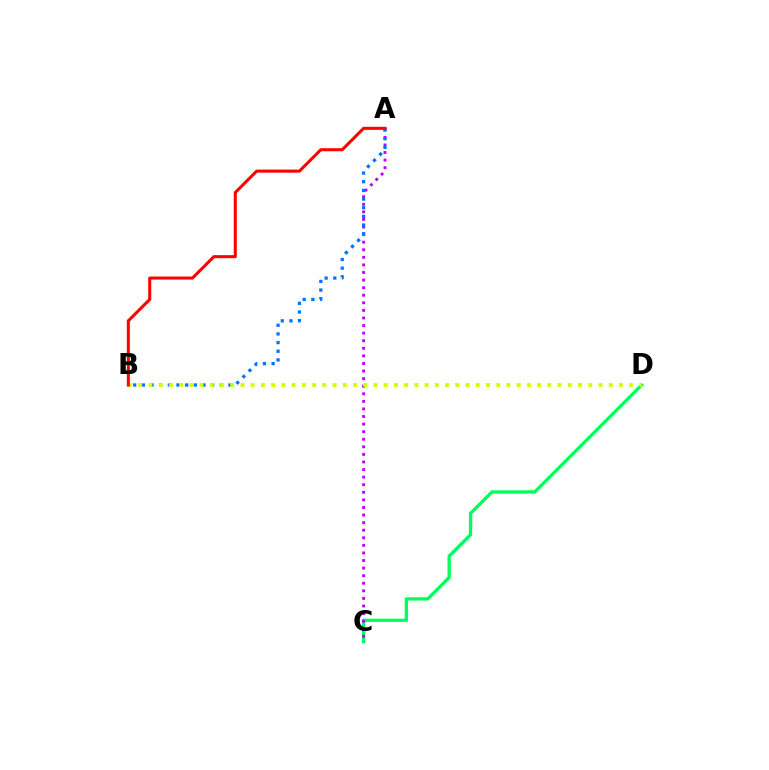{('C', 'D'): [{'color': '#00ff5c', 'line_style': 'solid', 'thickness': 2.39}], ('A', 'C'): [{'color': '#b900ff', 'line_style': 'dotted', 'thickness': 2.06}], ('A', 'B'): [{'color': '#0074ff', 'line_style': 'dotted', 'thickness': 2.35}, {'color': '#ff0000', 'line_style': 'solid', 'thickness': 2.19}], ('B', 'D'): [{'color': '#d1ff00', 'line_style': 'dotted', 'thickness': 2.78}]}